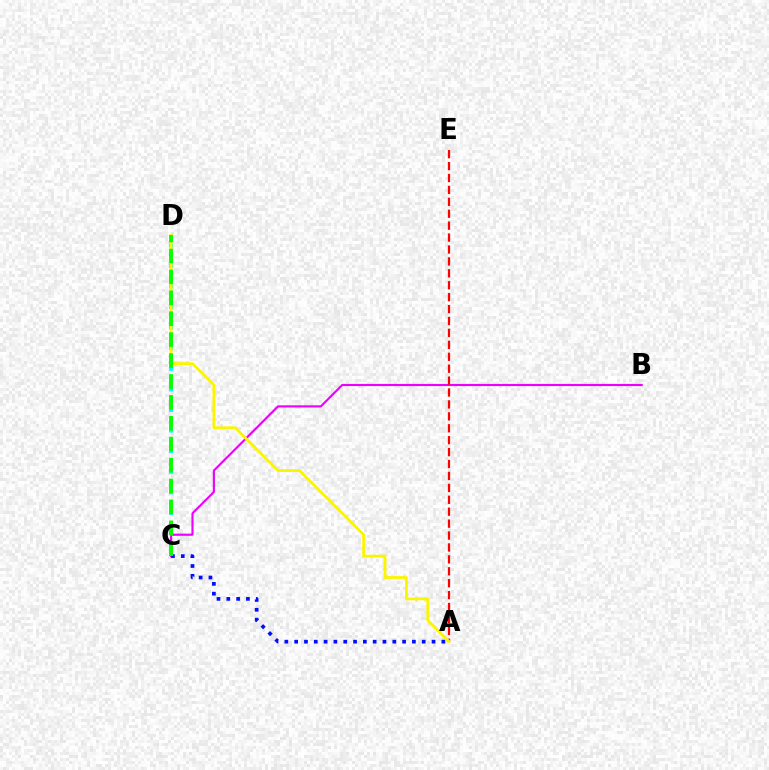{('B', 'C'): [{'color': '#ee00ff', 'line_style': 'solid', 'thickness': 1.55}], ('C', 'D'): [{'color': '#00fff6', 'line_style': 'dotted', 'thickness': 2.79}, {'color': '#08ff00', 'line_style': 'dashed', 'thickness': 2.84}], ('A', 'C'): [{'color': '#0010ff', 'line_style': 'dotted', 'thickness': 2.67}], ('A', 'E'): [{'color': '#ff0000', 'line_style': 'dashed', 'thickness': 1.62}], ('A', 'D'): [{'color': '#fcf500', 'line_style': 'solid', 'thickness': 2.02}]}